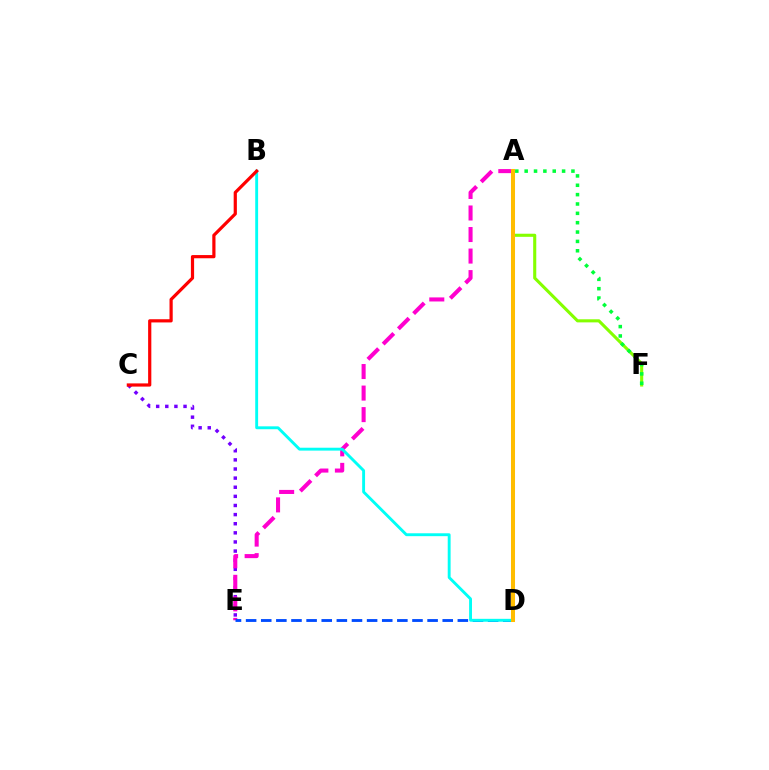{('A', 'F'): [{'color': '#84ff00', 'line_style': 'solid', 'thickness': 2.23}, {'color': '#00ff39', 'line_style': 'dotted', 'thickness': 2.54}], ('C', 'E'): [{'color': '#7200ff', 'line_style': 'dotted', 'thickness': 2.48}], ('A', 'E'): [{'color': '#ff00cf', 'line_style': 'dashed', 'thickness': 2.93}], ('D', 'E'): [{'color': '#004bff', 'line_style': 'dashed', 'thickness': 2.05}], ('B', 'D'): [{'color': '#00fff6', 'line_style': 'solid', 'thickness': 2.08}], ('B', 'C'): [{'color': '#ff0000', 'line_style': 'solid', 'thickness': 2.31}], ('A', 'D'): [{'color': '#ffbd00', 'line_style': 'solid', 'thickness': 2.9}]}